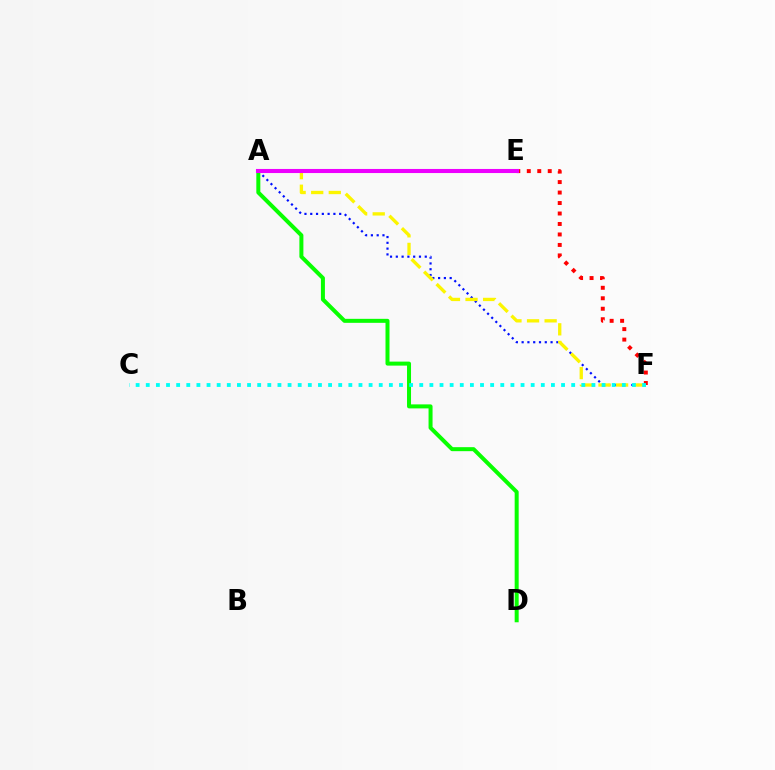{('A', 'F'): [{'color': '#0010ff', 'line_style': 'dotted', 'thickness': 1.57}, {'color': '#fcf500', 'line_style': 'dashed', 'thickness': 2.39}], ('A', 'D'): [{'color': '#08ff00', 'line_style': 'solid', 'thickness': 2.88}], ('E', 'F'): [{'color': '#ff0000', 'line_style': 'dotted', 'thickness': 2.85}], ('A', 'E'): [{'color': '#ee00ff', 'line_style': 'solid', 'thickness': 2.93}], ('C', 'F'): [{'color': '#00fff6', 'line_style': 'dotted', 'thickness': 2.75}]}